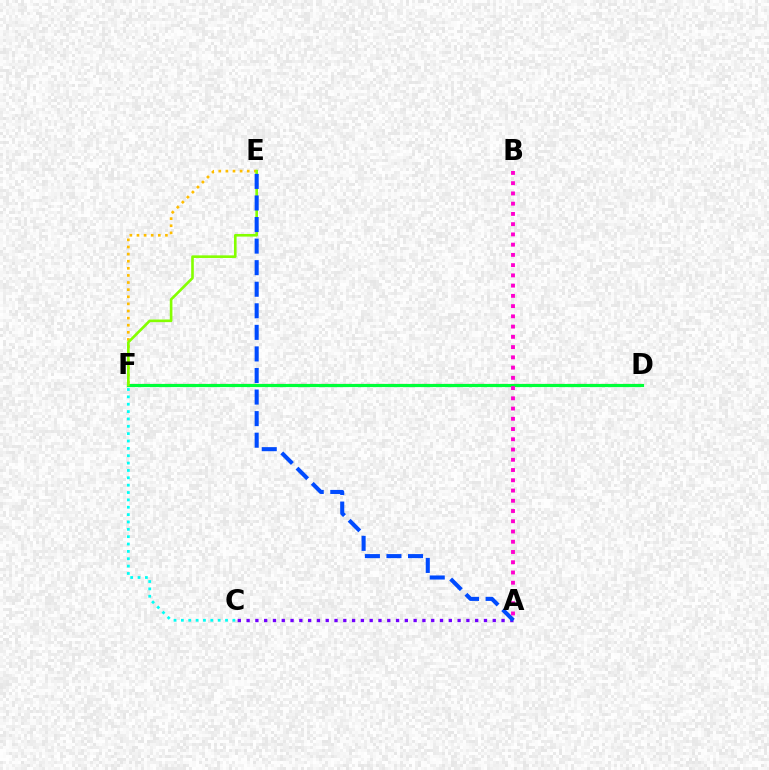{('D', 'F'): [{'color': '#ff0000', 'line_style': 'dashed', 'thickness': 1.52}, {'color': '#00ff39', 'line_style': 'solid', 'thickness': 2.27}], ('E', 'F'): [{'color': '#ffbd00', 'line_style': 'dotted', 'thickness': 1.93}, {'color': '#84ff00', 'line_style': 'solid', 'thickness': 1.89}], ('C', 'F'): [{'color': '#00fff6', 'line_style': 'dotted', 'thickness': 2.0}], ('A', 'C'): [{'color': '#7200ff', 'line_style': 'dotted', 'thickness': 2.39}], ('A', 'E'): [{'color': '#004bff', 'line_style': 'dashed', 'thickness': 2.93}], ('A', 'B'): [{'color': '#ff00cf', 'line_style': 'dotted', 'thickness': 2.78}]}